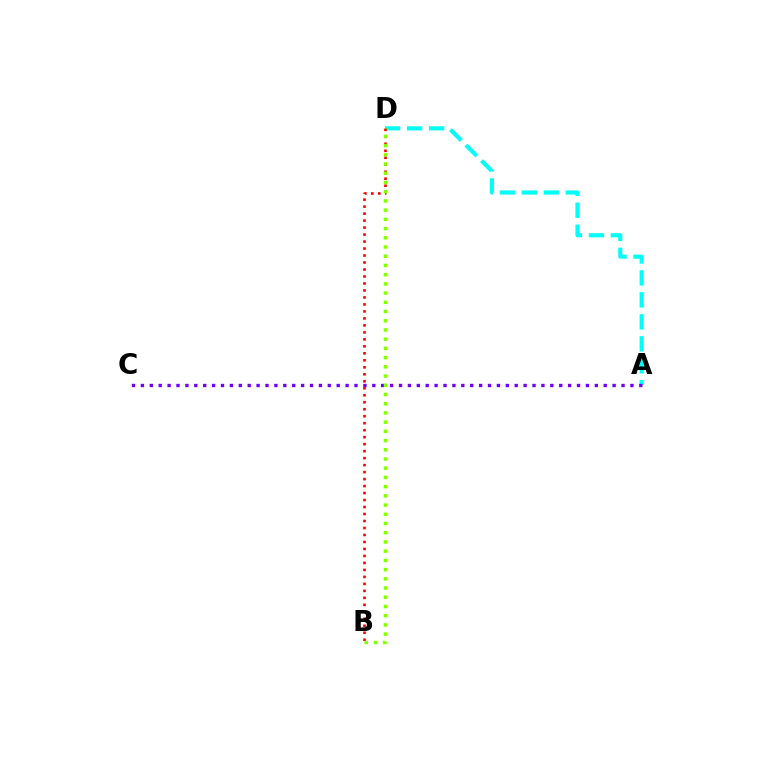{('A', 'D'): [{'color': '#00fff6', 'line_style': 'dashed', 'thickness': 2.98}], ('B', 'D'): [{'color': '#ff0000', 'line_style': 'dotted', 'thickness': 1.9}, {'color': '#84ff00', 'line_style': 'dotted', 'thickness': 2.5}], ('A', 'C'): [{'color': '#7200ff', 'line_style': 'dotted', 'thickness': 2.42}]}